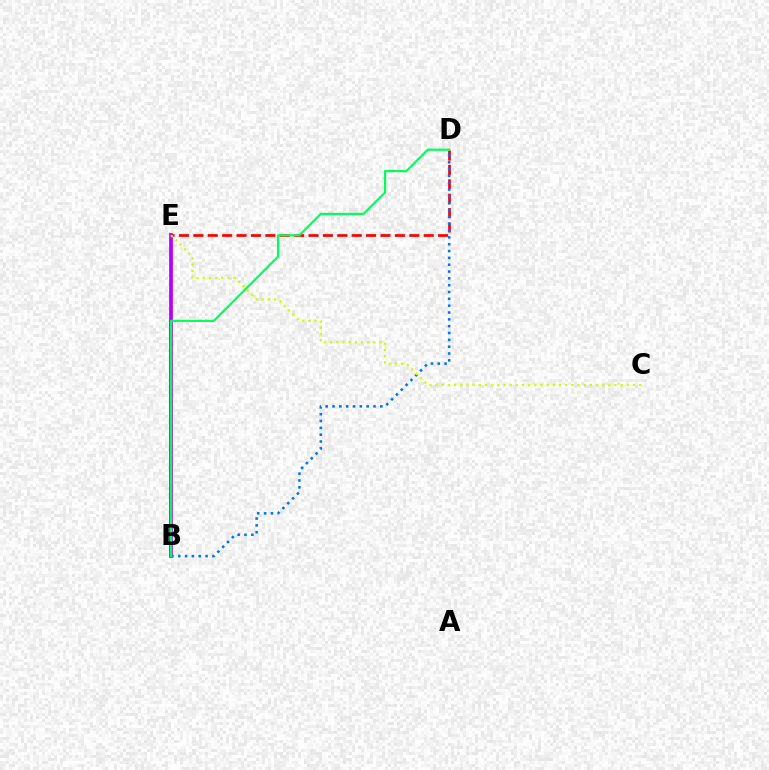{('B', 'E'): [{'color': '#b900ff', 'line_style': 'solid', 'thickness': 2.69}], ('D', 'E'): [{'color': '#ff0000', 'line_style': 'dashed', 'thickness': 1.96}], ('B', 'D'): [{'color': '#0074ff', 'line_style': 'dotted', 'thickness': 1.86}, {'color': '#00ff5c', 'line_style': 'solid', 'thickness': 1.56}], ('C', 'E'): [{'color': '#d1ff00', 'line_style': 'dotted', 'thickness': 1.68}]}